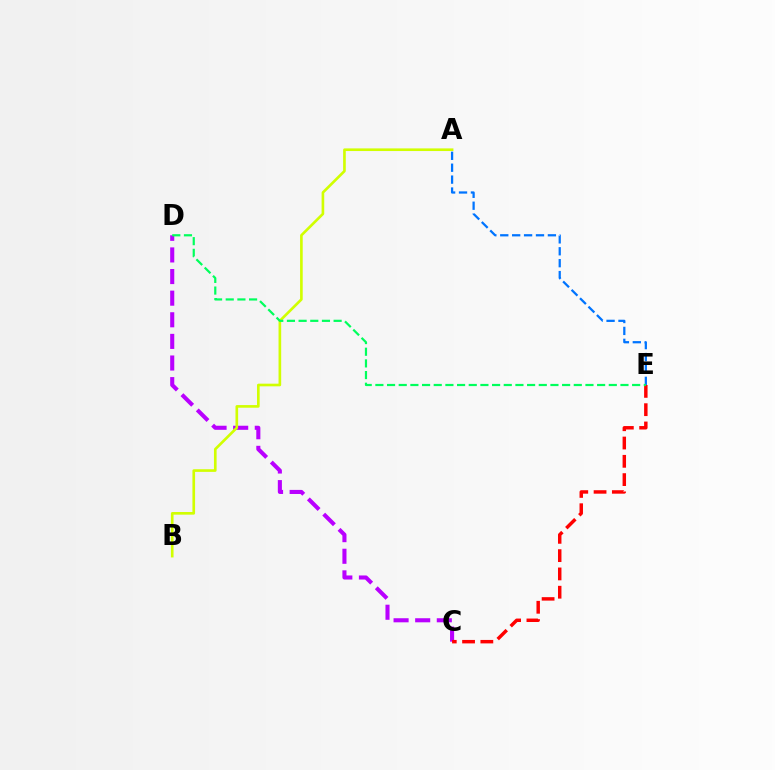{('C', 'D'): [{'color': '#b900ff', 'line_style': 'dashed', 'thickness': 2.94}], ('C', 'E'): [{'color': '#ff0000', 'line_style': 'dashed', 'thickness': 2.48}], ('A', 'E'): [{'color': '#0074ff', 'line_style': 'dashed', 'thickness': 1.62}], ('A', 'B'): [{'color': '#d1ff00', 'line_style': 'solid', 'thickness': 1.9}], ('D', 'E'): [{'color': '#00ff5c', 'line_style': 'dashed', 'thickness': 1.59}]}